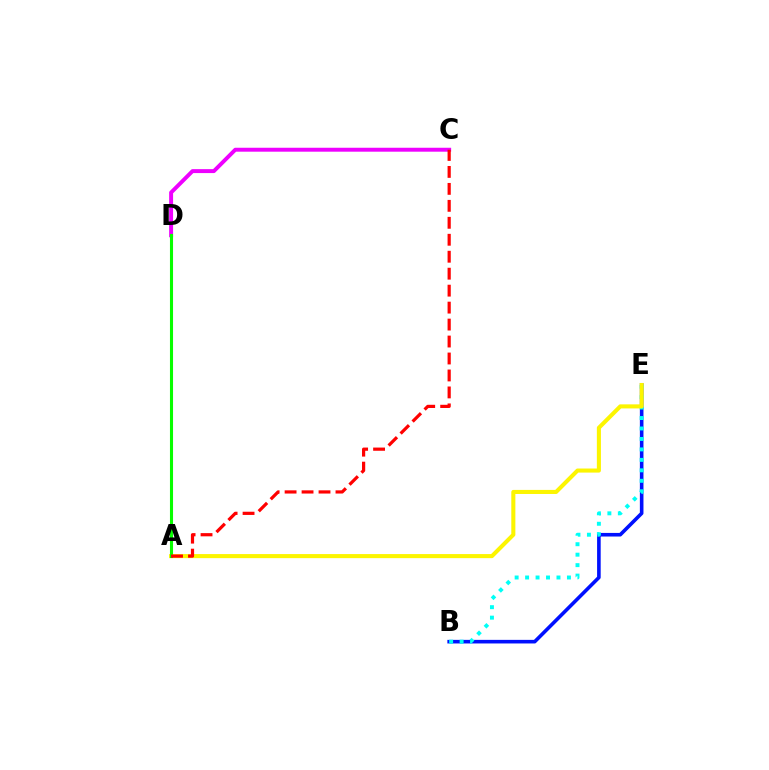{('B', 'E'): [{'color': '#0010ff', 'line_style': 'solid', 'thickness': 2.59}, {'color': '#00fff6', 'line_style': 'dotted', 'thickness': 2.84}], ('C', 'D'): [{'color': '#ee00ff', 'line_style': 'solid', 'thickness': 2.83}], ('A', 'E'): [{'color': '#fcf500', 'line_style': 'solid', 'thickness': 2.93}], ('A', 'D'): [{'color': '#08ff00', 'line_style': 'solid', 'thickness': 2.22}], ('A', 'C'): [{'color': '#ff0000', 'line_style': 'dashed', 'thickness': 2.3}]}